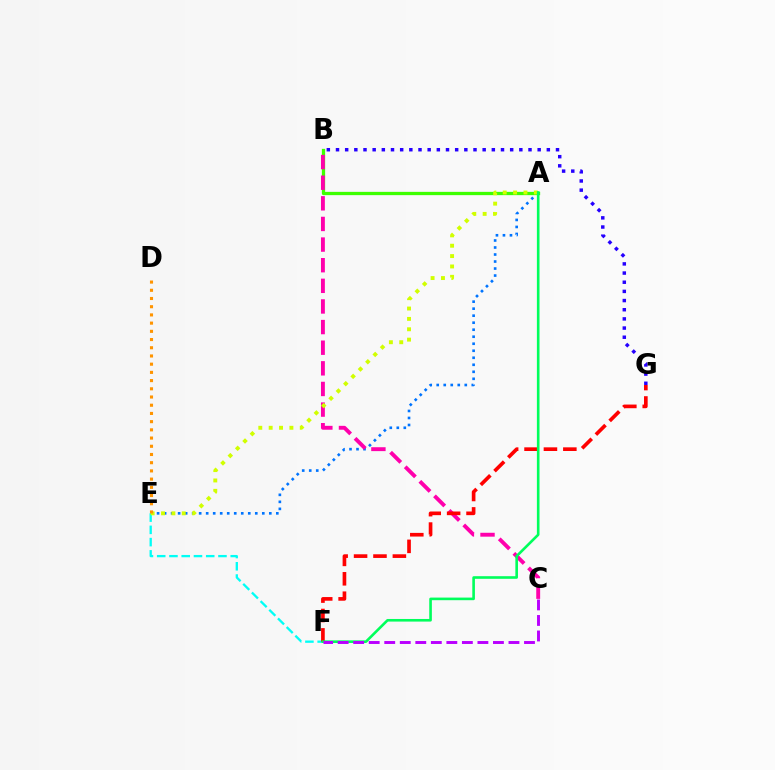{('A', 'E'): [{'color': '#0074ff', 'line_style': 'dotted', 'thickness': 1.91}, {'color': '#d1ff00', 'line_style': 'dotted', 'thickness': 2.82}], ('A', 'B'): [{'color': '#3dff00', 'line_style': 'solid', 'thickness': 2.36}], ('E', 'F'): [{'color': '#00fff6', 'line_style': 'dashed', 'thickness': 1.66}], ('B', 'C'): [{'color': '#ff00ac', 'line_style': 'dashed', 'thickness': 2.8}], ('F', 'G'): [{'color': '#ff0000', 'line_style': 'dashed', 'thickness': 2.64}], ('B', 'G'): [{'color': '#2500ff', 'line_style': 'dotted', 'thickness': 2.49}], ('A', 'F'): [{'color': '#00ff5c', 'line_style': 'solid', 'thickness': 1.88}], ('C', 'F'): [{'color': '#b900ff', 'line_style': 'dashed', 'thickness': 2.11}], ('D', 'E'): [{'color': '#ff9400', 'line_style': 'dotted', 'thickness': 2.23}]}